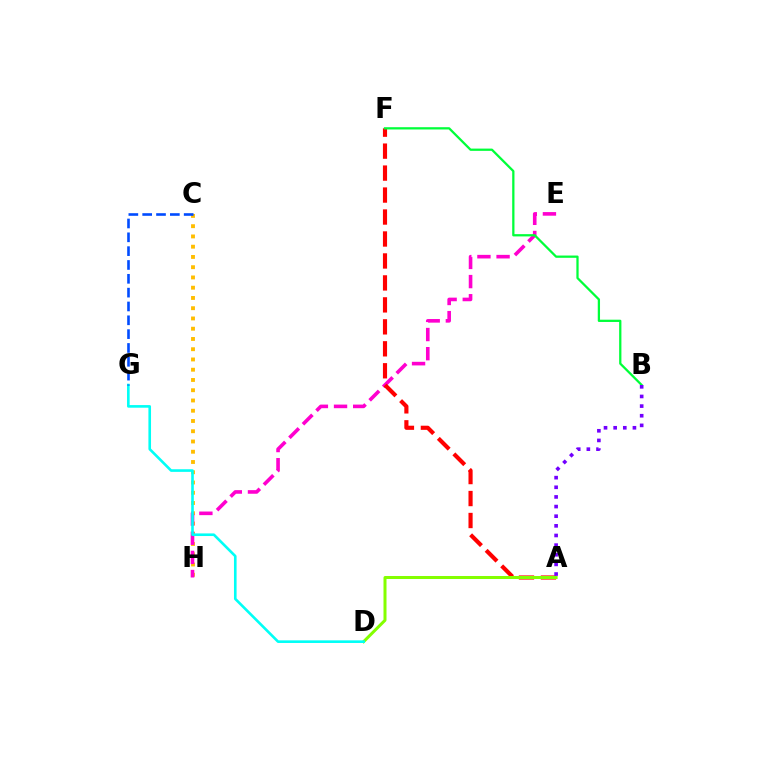{('C', 'H'): [{'color': '#ffbd00', 'line_style': 'dotted', 'thickness': 2.79}], ('E', 'H'): [{'color': '#ff00cf', 'line_style': 'dashed', 'thickness': 2.6}], ('A', 'F'): [{'color': '#ff0000', 'line_style': 'dashed', 'thickness': 2.98}], ('A', 'D'): [{'color': '#84ff00', 'line_style': 'solid', 'thickness': 2.16}], ('B', 'F'): [{'color': '#00ff39', 'line_style': 'solid', 'thickness': 1.63}], ('D', 'G'): [{'color': '#00fff6', 'line_style': 'solid', 'thickness': 1.89}], ('A', 'B'): [{'color': '#7200ff', 'line_style': 'dotted', 'thickness': 2.62}], ('C', 'G'): [{'color': '#004bff', 'line_style': 'dashed', 'thickness': 1.88}]}